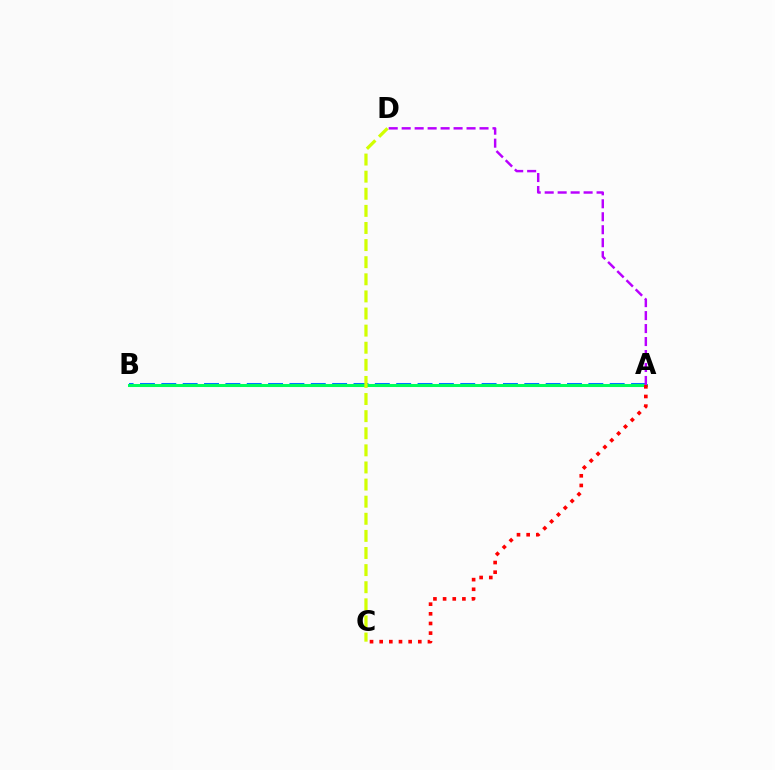{('A', 'B'): [{'color': '#0074ff', 'line_style': 'dashed', 'thickness': 2.9}, {'color': '#00ff5c', 'line_style': 'solid', 'thickness': 2.18}], ('A', 'C'): [{'color': '#ff0000', 'line_style': 'dotted', 'thickness': 2.62}], ('C', 'D'): [{'color': '#d1ff00', 'line_style': 'dashed', 'thickness': 2.32}], ('A', 'D'): [{'color': '#b900ff', 'line_style': 'dashed', 'thickness': 1.76}]}